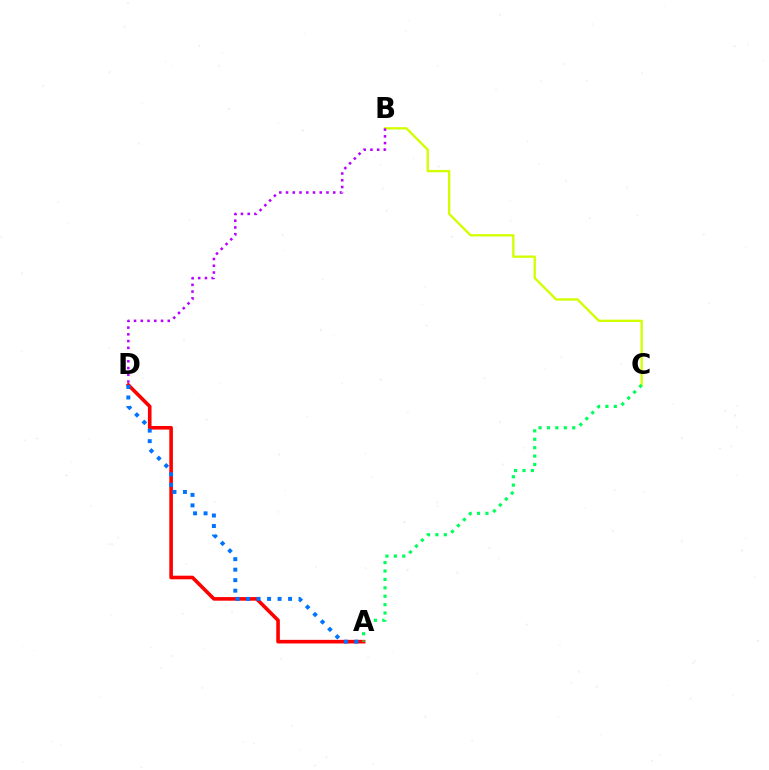{('A', 'D'): [{'color': '#ff0000', 'line_style': 'solid', 'thickness': 2.6}, {'color': '#0074ff', 'line_style': 'dotted', 'thickness': 2.85}], ('B', 'C'): [{'color': '#d1ff00', 'line_style': 'solid', 'thickness': 1.68}], ('A', 'C'): [{'color': '#00ff5c', 'line_style': 'dotted', 'thickness': 2.28}], ('B', 'D'): [{'color': '#b900ff', 'line_style': 'dotted', 'thickness': 1.83}]}